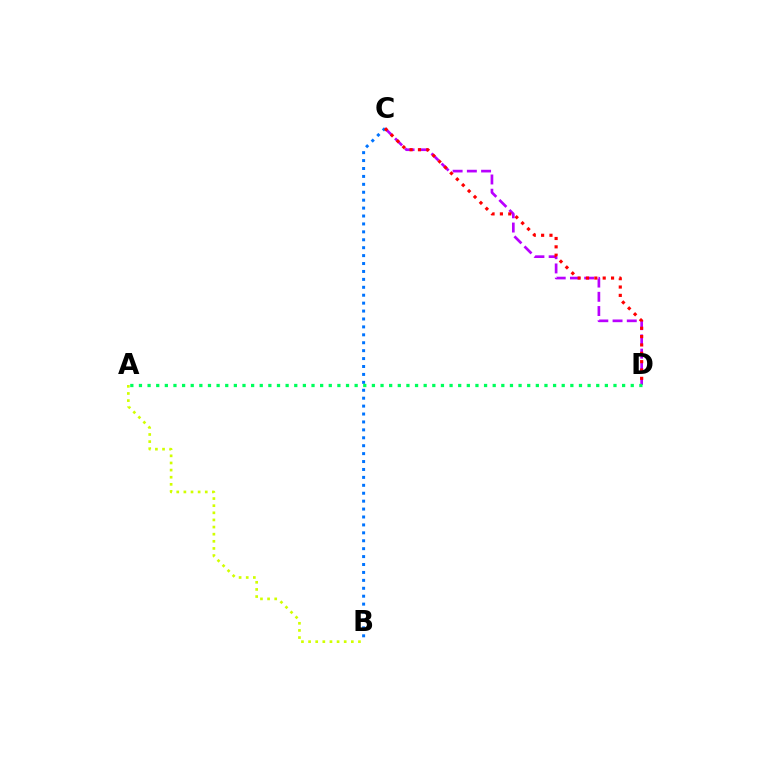{('C', 'D'): [{'color': '#b900ff', 'line_style': 'dashed', 'thickness': 1.93}, {'color': '#ff0000', 'line_style': 'dotted', 'thickness': 2.27}], ('B', 'C'): [{'color': '#0074ff', 'line_style': 'dotted', 'thickness': 2.15}], ('A', 'D'): [{'color': '#00ff5c', 'line_style': 'dotted', 'thickness': 2.34}], ('A', 'B'): [{'color': '#d1ff00', 'line_style': 'dotted', 'thickness': 1.94}]}